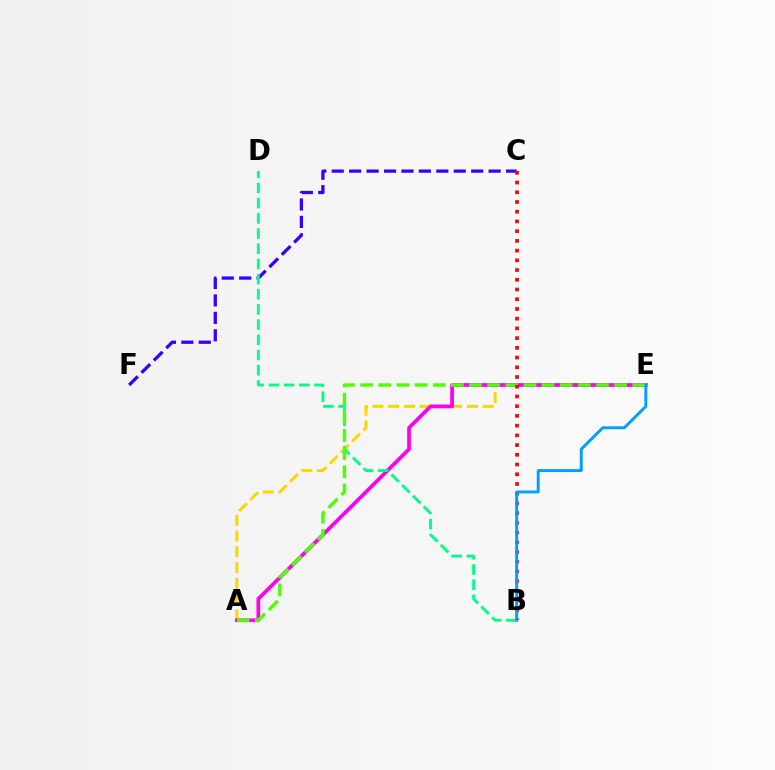{('C', 'F'): [{'color': '#3700ff', 'line_style': 'dashed', 'thickness': 2.37}], ('A', 'E'): [{'color': '#ffd500', 'line_style': 'dashed', 'thickness': 2.14}, {'color': '#ff00ed', 'line_style': 'solid', 'thickness': 2.68}, {'color': '#4fff00', 'line_style': 'dashed', 'thickness': 2.46}], ('B', 'D'): [{'color': '#00ff86', 'line_style': 'dashed', 'thickness': 2.06}], ('B', 'C'): [{'color': '#ff0000', 'line_style': 'dotted', 'thickness': 2.64}], ('B', 'E'): [{'color': '#009eff', 'line_style': 'solid', 'thickness': 2.1}]}